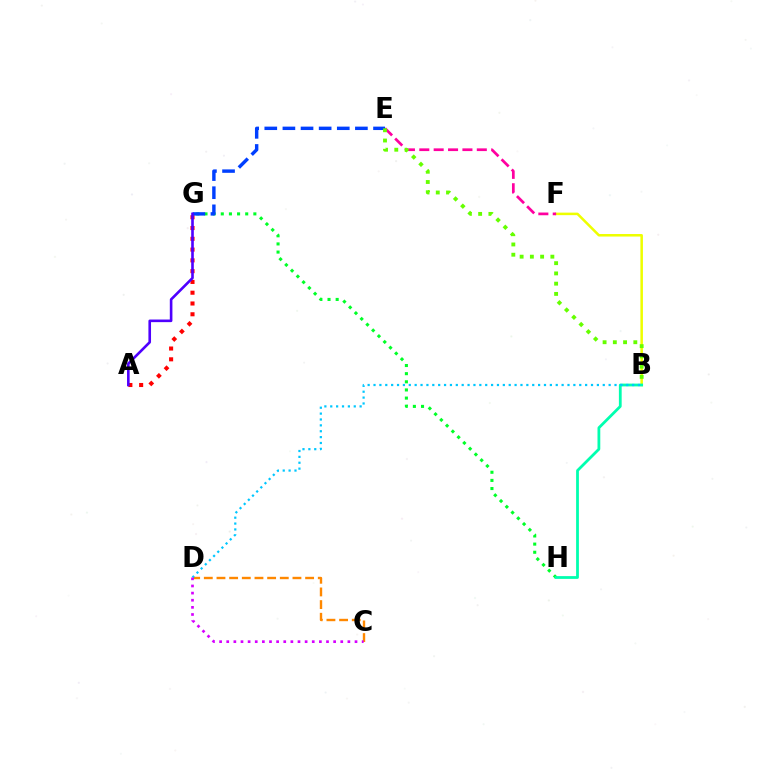{('B', 'F'): [{'color': '#eeff00', 'line_style': 'solid', 'thickness': 1.82}], ('A', 'G'): [{'color': '#ff0000', 'line_style': 'dotted', 'thickness': 2.93}, {'color': '#4f00ff', 'line_style': 'solid', 'thickness': 1.88}], ('G', 'H'): [{'color': '#00ff27', 'line_style': 'dotted', 'thickness': 2.21}], ('E', 'F'): [{'color': '#ff00a0', 'line_style': 'dashed', 'thickness': 1.95}], ('E', 'G'): [{'color': '#003fff', 'line_style': 'dashed', 'thickness': 2.46}], ('B', 'H'): [{'color': '#00ffaf', 'line_style': 'solid', 'thickness': 2.0}], ('C', 'D'): [{'color': '#ff8800', 'line_style': 'dashed', 'thickness': 1.72}, {'color': '#d600ff', 'line_style': 'dotted', 'thickness': 1.94}], ('B', 'D'): [{'color': '#00c7ff', 'line_style': 'dotted', 'thickness': 1.6}], ('B', 'E'): [{'color': '#66ff00', 'line_style': 'dotted', 'thickness': 2.78}]}